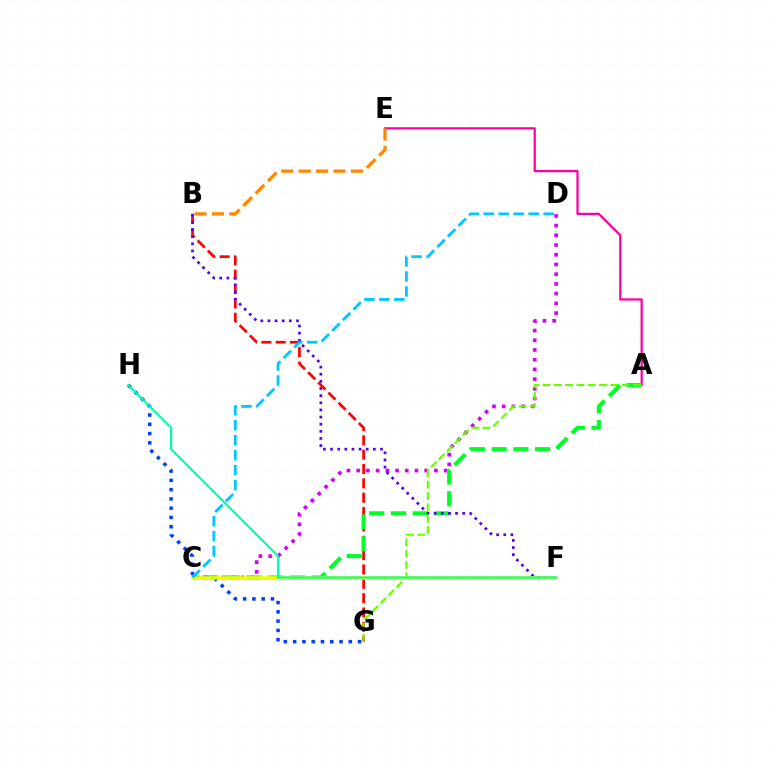{('B', 'G'): [{'color': '#ff0000', 'line_style': 'dashed', 'thickness': 1.95}], ('A', 'E'): [{'color': '#ff00a0', 'line_style': 'solid', 'thickness': 1.61}], ('C', 'D'): [{'color': '#d600ff', 'line_style': 'dotted', 'thickness': 2.64}, {'color': '#00c7ff', 'line_style': 'dashed', 'thickness': 2.04}], ('A', 'C'): [{'color': '#00ff27', 'line_style': 'dashed', 'thickness': 2.96}], ('B', 'F'): [{'color': '#4f00ff', 'line_style': 'dotted', 'thickness': 1.94}], ('G', 'H'): [{'color': '#003fff', 'line_style': 'dotted', 'thickness': 2.52}], ('A', 'G'): [{'color': '#66ff00', 'line_style': 'dashed', 'thickness': 1.54}], ('B', 'E'): [{'color': '#ff8800', 'line_style': 'dashed', 'thickness': 2.37}], ('C', 'F'): [{'color': '#eeff00', 'line_style': 'solid', 'thickness': 2.57}], ('F', 'H'): [{'color': '#00ffaf', 'line_style': 'solid', 'thickness': 1.57}]}